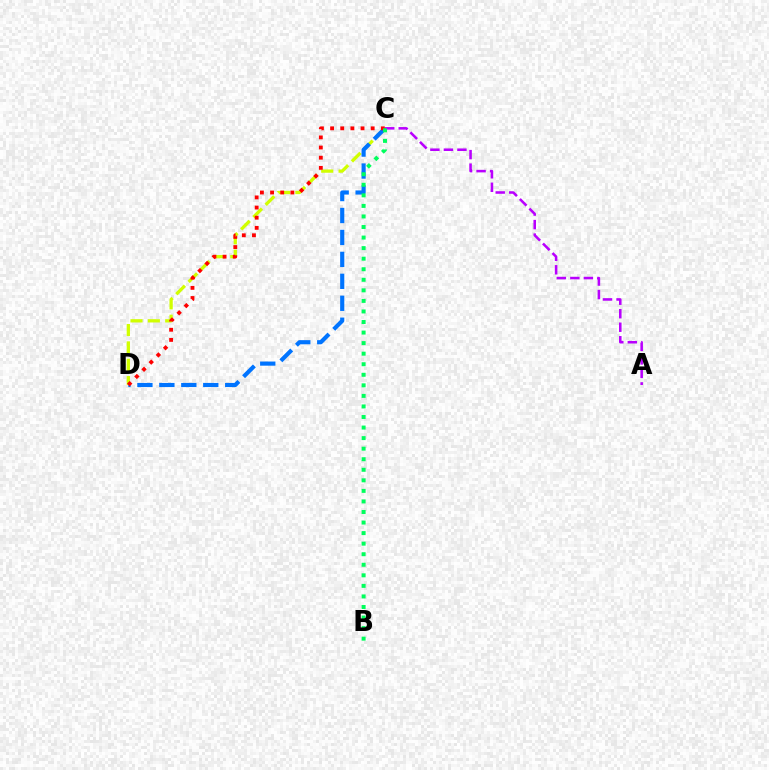{('C', 'D'): [{'color': '#d1ff00', 'line_style': 'dashed', 'thickness': 2.36}, {'color': '#0074ff', 'line_style': 'dashed', 'thickness': 2.98}, {'color': '#ff0000', 'line_style': 'dotted', 'thickness': 2.76}], ('A', 'C'): [{'color': '#b900ff', 'line_style': 'dashed', 'thickness': 1.84}], ('B', 'C'): [{'color': '#00ff5c', 'line_style': 'dotted', 'thickness': 2.87}]}